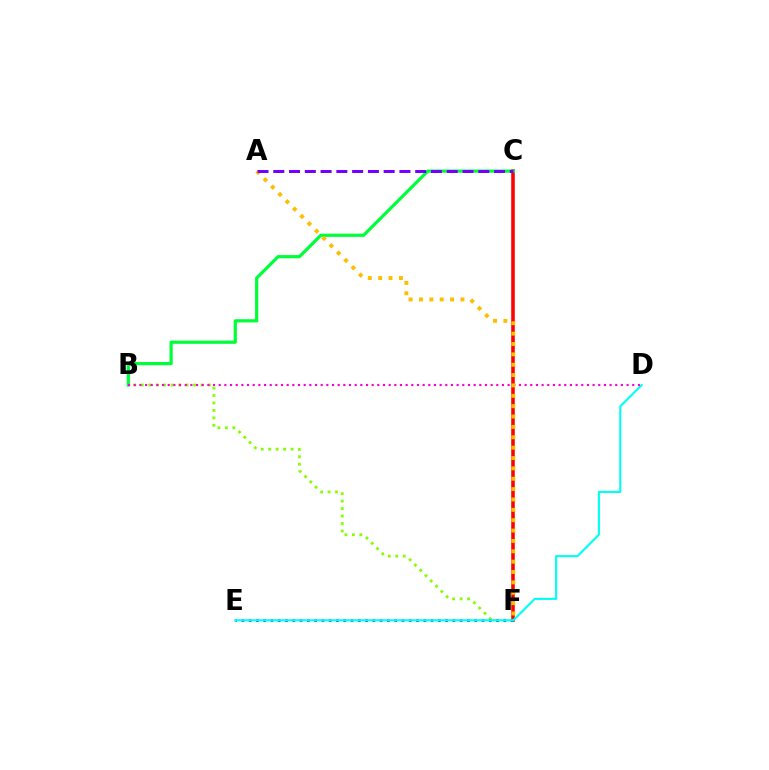{('C', 'F'): [{'color': '#ff0000', 'line_style': 'solid', 'thickness': 2.56}], ('B', 'F'): [{'color': '#84ff00', 'line_style': 'dotted', 'thickness': 2.03}], ('E', 'F'): [{'color': '#004bff', 'line_style': 'dotted', 'thickness': 1.98}], ('B', 'C'): [{'color': '#00ff39', 'line_style': 'solid', 'thickness': 2.31}], ('D', 'E'): [{'color': '#00fff6', 'line_style': 'solid', 'thickness': 1.53}], ('B', 'D'): [{'color': '#ff00cf', 'line_style': 'dotted', 'thickness': 1.54}], ('A', 'F'): [{'color': '#ffbd00', 'line_style': 'dotted', 'thickness': 2.82}], ('A', 'C'): [{'color': '#7200ff', 'line_style': 'dashed', 'thickness': 2.14}]}